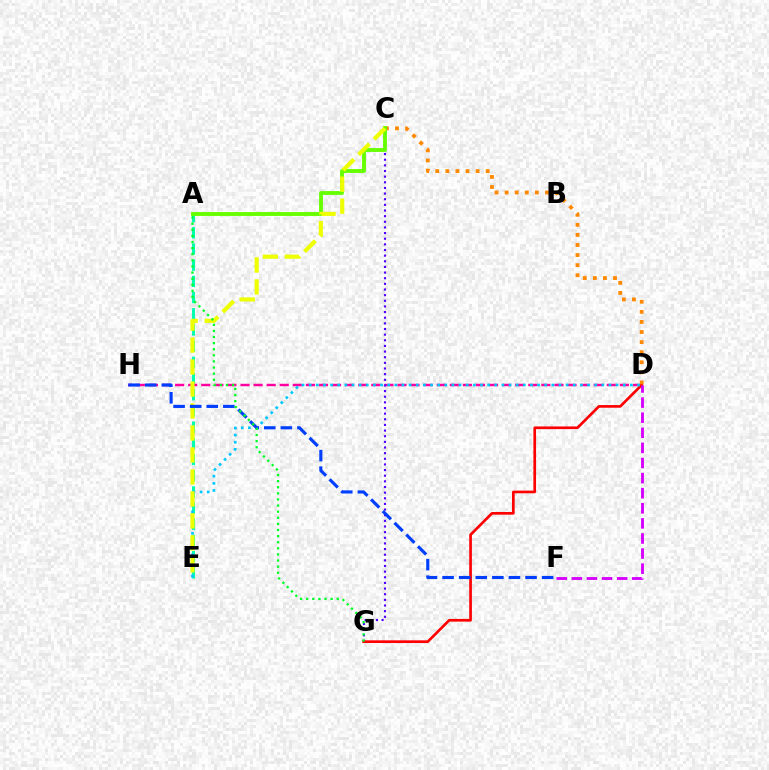{('A', 'E'): [{'color': '#00ffaf', 'line_style': 'dashed', 'thickness': 2.2}], ('D', 'H'): [{'color': '#ff00a0', 'line_style': 'dashed', 'thickness': 1.78}], ('C', 'G'): [{'color': '#4f00ff', 'line_style': 'dotted', 'thickness': 1.53}], ('D', 'G'): [{'color': '#ff0000', 'line_style': 'solid', 'thickness': 1.93}], ('C', 'D'): [{'color': '#ff8800', 'line_style': 'dotted', 'thickness': 2.74}], ('D', 'E'): [{'color': '#00c7ff', 'line_style': 'dotted', 'thickness': 1.94}], ('A', 'C'): [{'color': '#66ff00', 'line_style': 'solid', 'thickness': 2.78}], ('D', 'F'): [{'color': '#d600ff', 'line_style': 'dashed', 'thickness': 2.05}], ('C', 'E'): [{'color': '#eeff00', 'line_style': 'dashed', 'thickness': 2.98}], ('F', 'H'): [{'color': '#003fff', 'line_style': 'dashed', 'thickness': 2.25}], ('A', 'G'): [{'color': '#00ff27', 'line_style': 'dotted', 'thickness': 1.66}]}